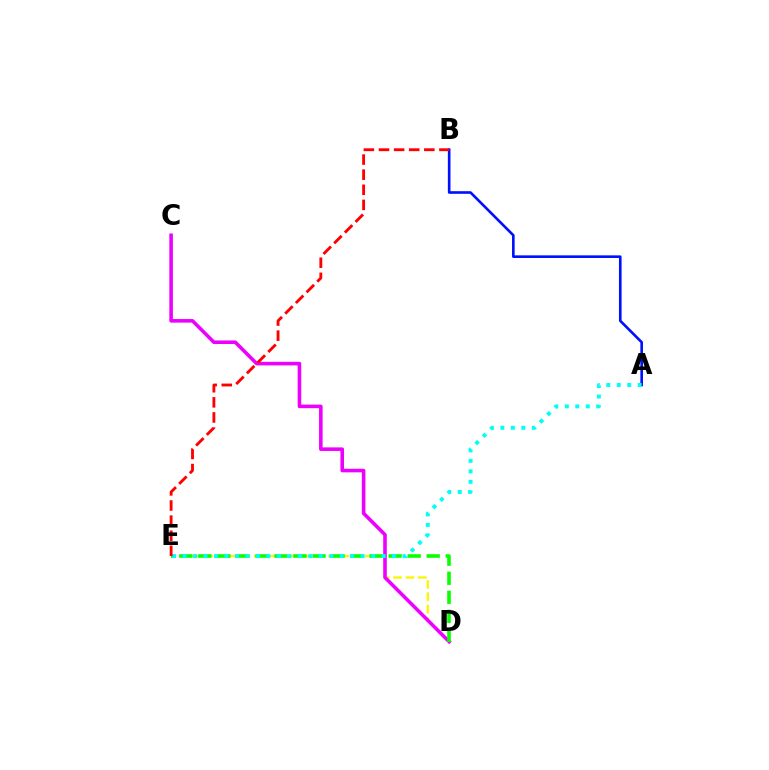{('D', 'E'): [{'color': '#fcf500', 'line_style': 'dashed', 'thickness': 1.68}, {'color': '#08ff00', 'line_style': 'dashed', 'thickness': 2.59}], ('A', 'B'): [{'color': '#0010ff', 'line_style': 'solid', 'thickness': 1.89}], ('C', 'D'): [{'color': '#ee00ff', 'line_style': 'solid', 'thickness': 2.58}], ('A', 'E'): [{'color': '#00fff6', 'line_style': 'dotted', 'thickness': 2.85}], ('B', 'E'): [{'color': '#ff0000', 'line_style': 'dashed', 'thickness': 2.05}]}